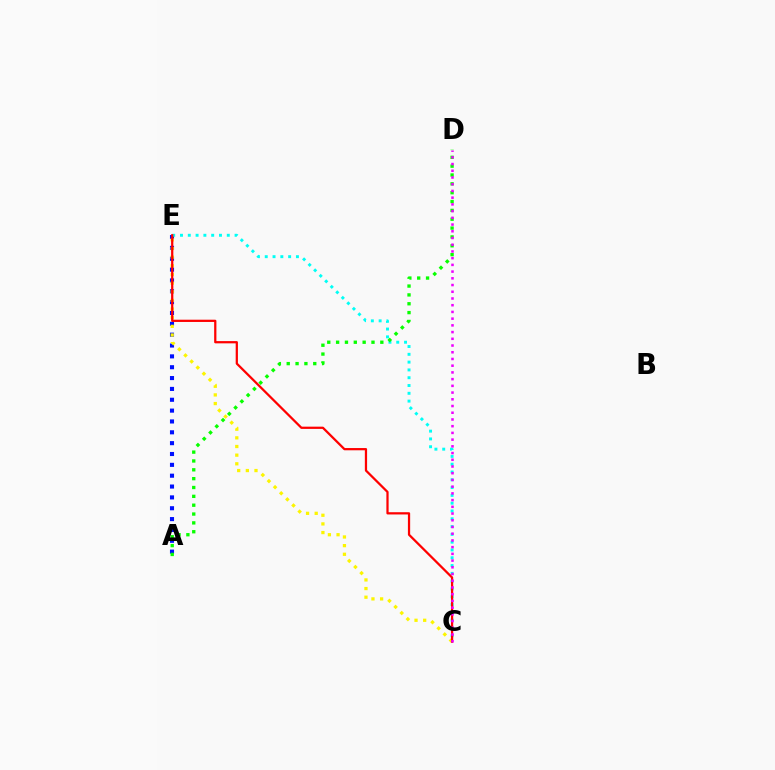{('A', 'E'): [{'color': '#0010ff', 'line_style': 'dotted', 'thickness': 2.95}], ('C', 'E'): [{'color': '#fcf500', 'line_style': 'dotted', 'thickness': 2.35}, {'color': '#00fff6', 'line_style': 'dotted', 'thickness': 2.12}, {'color': '#ff0000', 'line_style': 'solid', 'thickness': 1.62}], ('A', 'D'): [{'color': '#08ff00', 'line_style': 'dotted', 'thickness': 2.4}], ('C', 'D'): [{'color': '#ee00ff', 'line_style': 'dotted', 'thickness': 1.83}]}